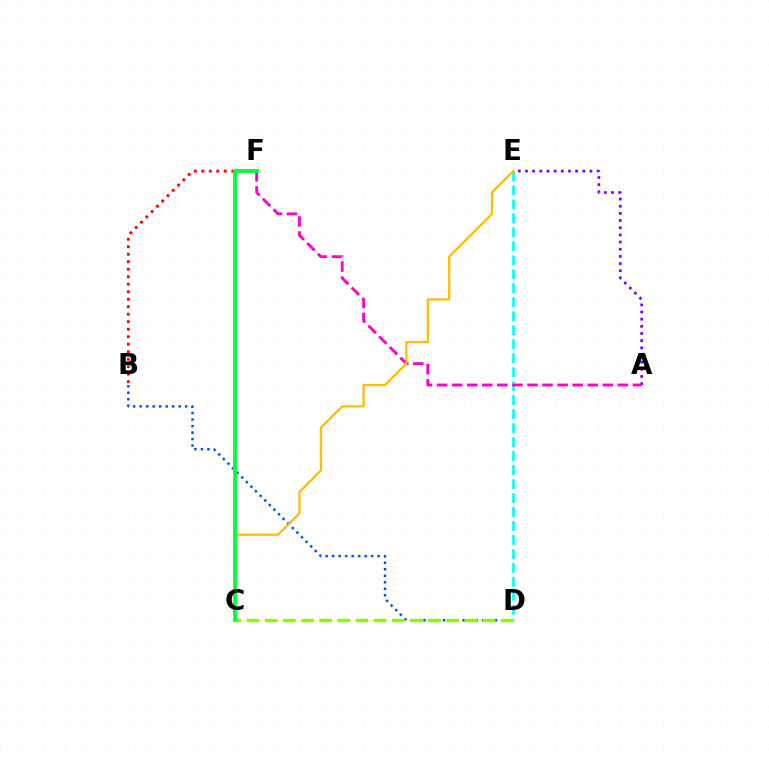{('B', 'D'): [{'color': '#004bff', 'line_style': 'dotted', 'thickness': 1.77}], ('D', 'E'): [{'color': '#00fff6', 'line_style': 'dashed', 'thickness': 1.9}], ('A', 'E'): [{'color': '#7200ff', 'line_style': 'dotted', 'thickness': 1.95}], ('C', 'D'): [{'color': '#84ff00', 'line_style': 'dashed', 'thickness': 2.47}], ('A', 'F'): [{'color': '#ff00cf', 'line_style': 'dashed', 'thickness': 2.05}], ('B', 'F'): [{'color': '#ff0000', 'line_style': 'dotted', 'thickness': 2.04}], ('C', 'E'): [{'color': '#ffbd00', 'line_style': 'solid', 'thickness': 1.62}], ('C', 'F'): [{'color': '#00ff39', 'line_style': 'solid', 'thickness': 2.7}]}